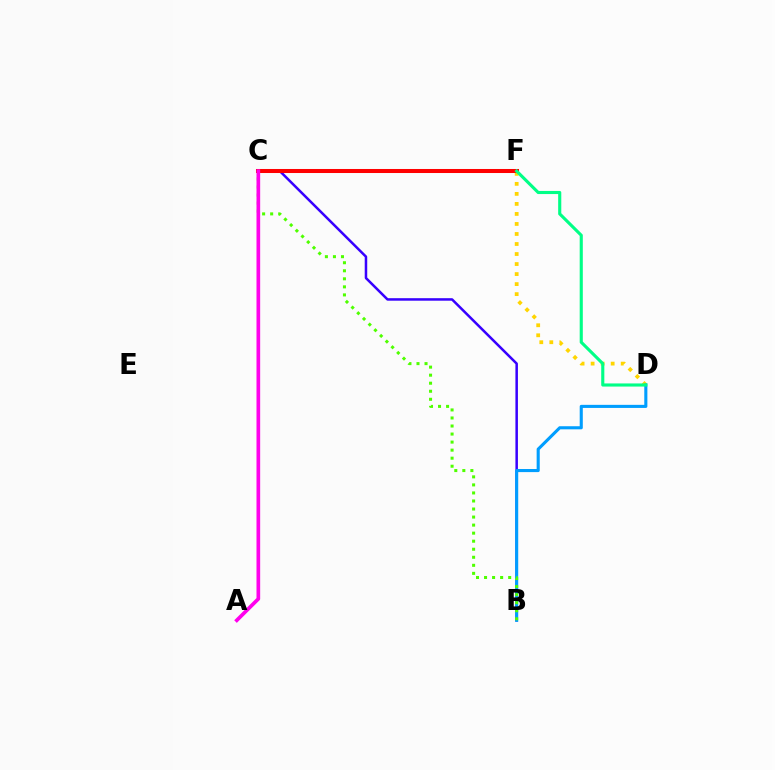{('B', 'C'): [{'color': '#3700ff', 'line_style': 'solid', 'thickness': 1.81}, {'color': '#4fff00', 'line_style': 'dotted', 'thickness': 2.18}], ('D', 'F'): [{'color': '#ffd500', 'line_style': 'dotted', 'thickness': 2.72}, {'color': '#00ff86', 'line_style': 'solid', 'thickness': 2.25}], ('B', 'D'): [{'color': '#009eff', 'line_style': 'solid', 'thickness': 2.23}], ('C', 'F'): [{'color': '#ff0000', 'line_style': 'solid', 'thickness': 2.9}], ('A', 'C'): [{'color': '#ff00ed', 'line_style': 'solid', 'thickness': 2.64}]}